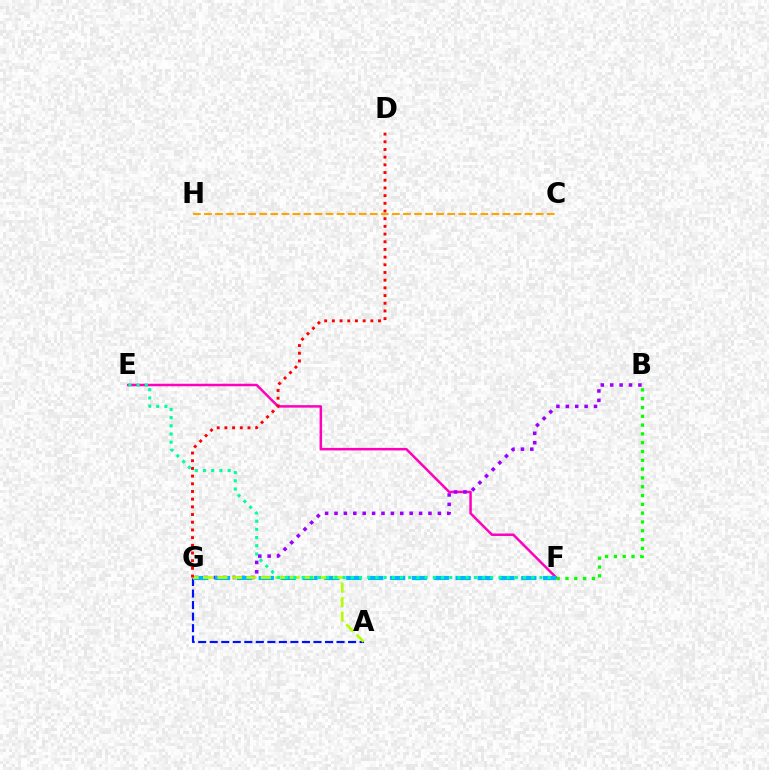{('A', 'G'): [{'color': '#0010ff', 'line_style': 'dashed', 'thickness': 1.57}, {'color': '#b3ff00', 'line_style': 'dashed', 'thickness': 1.96}], ('E', 'F'): [{'color': '#ff00bd', 'line_style': 'solid', 'thickness': 1.8}, {'color': '#00ff9d', 'line_style': 'dotted', 'thickness': 2.23}], ('C', 'H'): [{'color': '#ffa500', 'line_style': 'dashed', 'thickness': 1.5}], ('B', 'G'): [{'color': '#9b00ff', 'line_style': 'dotted', 'thickness': 2.55}], ('F', 'G'): [{'color': '#00b5ff', 'line_style': 'dashed', 'thickness': 2.97}], ('B', 'F'): [{'color': '#08ff00', 'line_style': 'dotted', 'thickness': 2.39}], ('D', 'G'): [{'color': '#ff0000', 'line_style': 'dotted', 'thickness': 2.09}]}